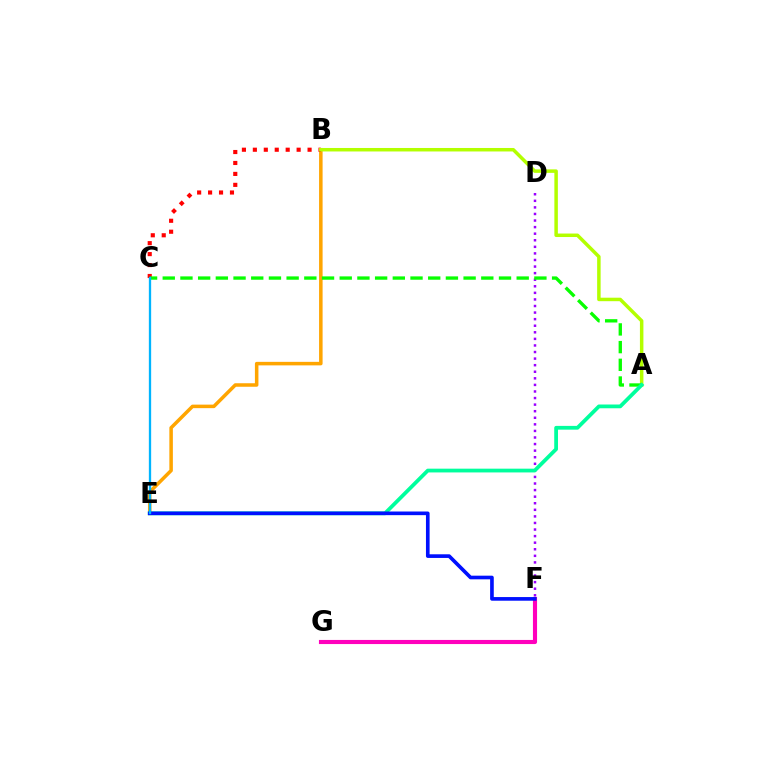{('F', 'G'): [{'color': '#ff00bd', 'line_style': 'solid', 'thickness': 2.97}], ('B', 'E'): [{'color': '#ffa500', 'line_style': 'solid', 'thickness': 2.53}], ('D', 'F'): [{'color': '#9b00ff', 'line_style': 'dotted', 'thickness': 1.79}], ('B', 'C'): [{'color': '#ff0000', 'line_style': 'dotted', 'thickness': 2.97}], ('A', 'B'): [{'color': '#b3ff00', 'line_style': 'solid', 'thickness': 2.51}], ('A', 'C'): [{'color': '#08ff00', 'line_style': 'dashed', 'thickness': 2.4}], ('A', 'E'): [{'color': '#00ff9d', 'line_style': 'solid', 'thickness': 2.71}], ('E', 'F'): [{'color': '#0010ff', 'line_style': 'solid', 'thickness': 2.63}], ('C', 'E'): [{'color': '#00b5ff', 'line_style': 'solid', 'thickness': 1.66}]}